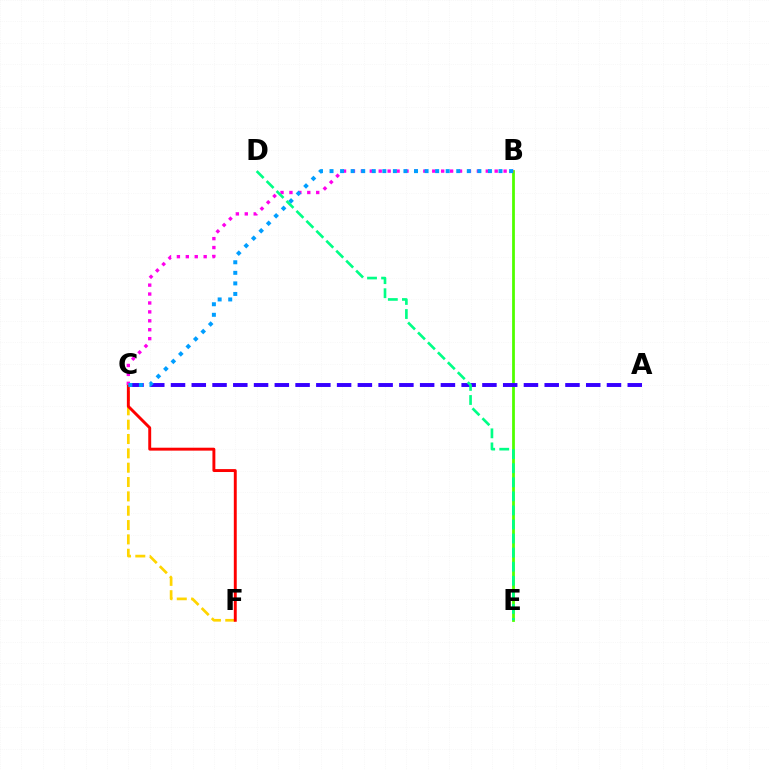{('C', 'F'): [{'color': '#ffd500', 'line_style': 'dashed', 'thickness': 1.95}, {'color': '#ff0000', 'line_style': 'solid', 'thickness': 2.1}], ('B', 'E'): [{'color': '#4fff00', 'line_style': 'solid', 'thickness': 2.0}], ('A', 'C'): [{'color': '#3700ff', 'line_style': 'dashed', 'thickness': 2.82}], ('B', 'C'): [{'color': '#ff00ed', 'line_style': 'dotted', 'thickness': 2.42}, {'color': '#009eff', 'line_style': 'dotted', 'thickness': 2.87}], ('D', 'E'): [{'color': '#00ff86', 'line_style': 'dashed', 'thickness': 1.91}]}